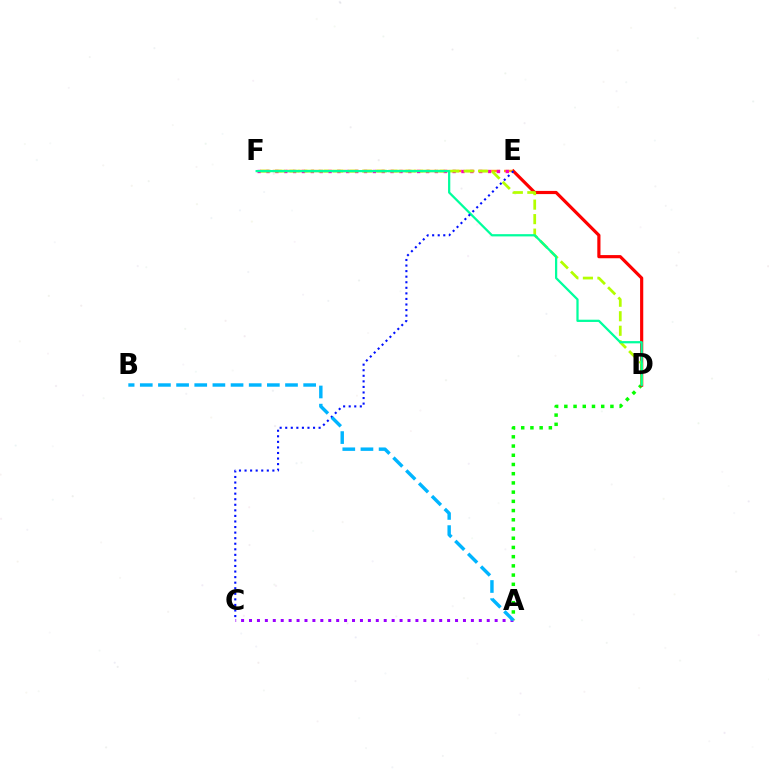{('A', 'D'): [{'color': '#08ff00', 'line_style': 'dotted', 'thickness': 2.5}], ('D', 'E'): [{'color': '#ff0000', 'line_style': 'solid', 'thickness': 2.28}], ('E', 'F'): [{'color': '#ffa500', 'line_style': 'dashed', 'thickness': 1.75}, {'color': '#ff00bd', 'line_style': 'dotted', 'thickness': 2.41}], ('D', 'F'): [{'color': '#b3ff00', 'line_style': 'dashed', 'thickness': 1.97}, {'color': '#00ff9d', 'line_style': 'solid', 'thickness': 1.62}], ('A', 'C'): [{'color': '#9b00ff', 'line_style': 'dotted', 'thickness': 2.15}], ('C', 'E'): [{'color': '#0010ff', 'line_style': 'dotted', 'thickness': 1.51}], ('A', 'B'): [{'color': '#00b5ff', 'line_style': 'dashed', 'thickness': 2.47}]}